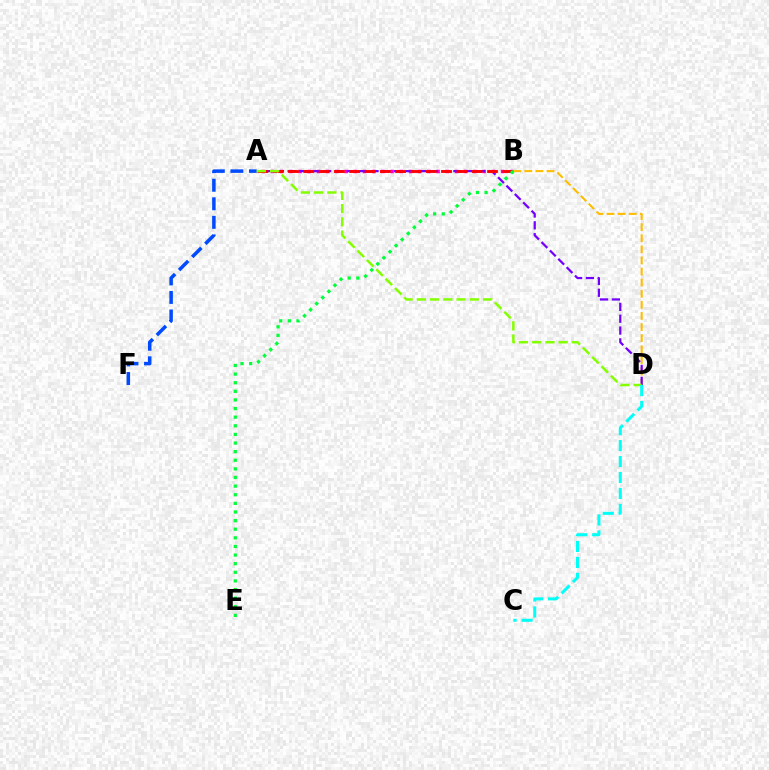{('A', 'B'): [{'color': '#ff00cf', 'line_style': 'dotted', 'thickness': 2.5}, {'color': '#ff0000', 'line_style': 'dashed', 'thickness': 2.08}], ('B', 'D'): [{'color': '#ffbd00', 'line_style': 'dashed', 'thickness': 1.51}], ('A', 'D'): [{'color': '#7200ff', 'line_style': 'dashed', 'thickness': 1.61}, {'color': '#84ff00', 'line_style': 'dashed', 'thickness': 1.8}], ('A', 'F'): [{'color': '#004bff', 'line_style': 'dashed', 'thickness': 2.52}], ('B', 'E'): [{'color': '#00ff39', 'line_style': 'dotted', 'thickness': 2.34}], ('C', 'D'): [{'color': '#00fff6', 'line_style': 'dashed', 'thickness': 2.17}]}